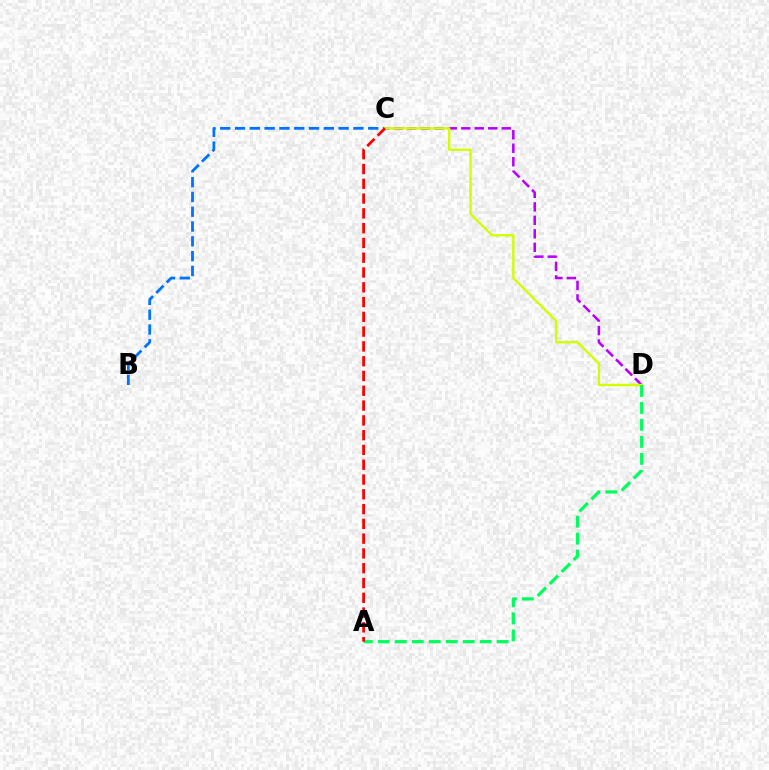{('C', 'D'): [{'color': '#b900ff', 'line_style': 'dashed', 'thickness': 1.83}, {'color': '#d1ff00', 'line_style': 'solid', 'thickness': 1.72}], ('B', 'C'): [{'color': '#0074ff', 'line_style': 'dashed', 'thickness': 2.01}], ('A', 'D'): [{'color': '#00ff5c', 'line_style': 'dashed', 'thickness': 2.31}], ('A', 'C'): [{'color': '#ff0000', 'line_style': 'dashed', 'thickness': 2.01}]}